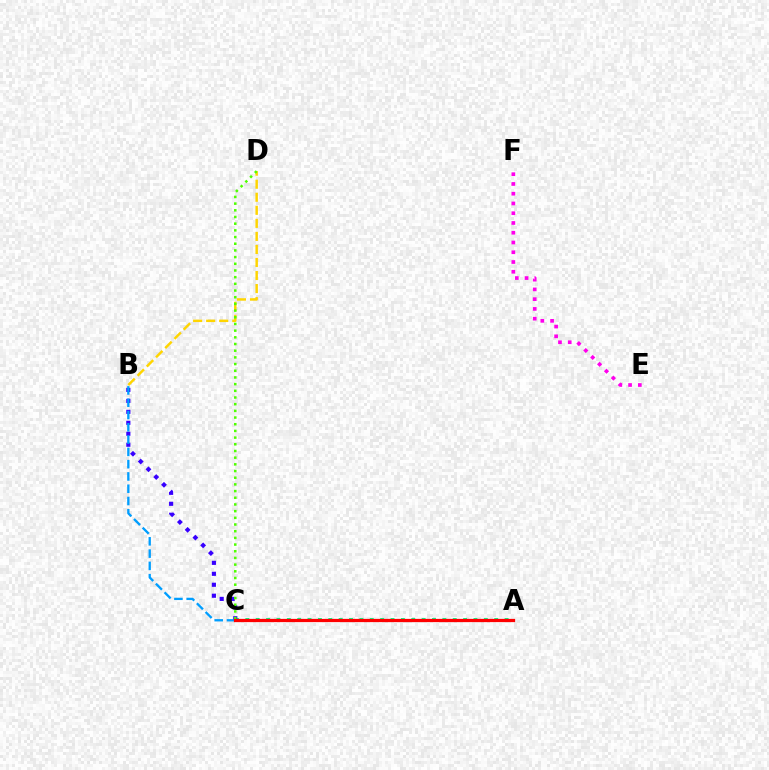{('B', 'D'): [{'color': '#ffd500', 'line_style': 'dashed', 'thickness': 1.77}], ('A', 'C'): [{'color': '#00ff86', 'line_style': 'dotted', 'thickness': 2.82}, {'color': '#ff0000', 'line_style': 'solid', 'thickness': 2.34}], ('B', 'C'): [{'color': '#3700ff', 'line_style': 'dotted', 'thickness': 2.98}, {'color': '#009eff', 'line_style': 'dashed', 'thickness': 1.67}], ('C', 'D'): [{'color': '#4fff00', 'line_style': 'dotted', 'thickness': 1.82}], ('E', 'F'): [{'color': '#ff00ed', 'line_style': 'dotted', 'thickness': 2.65}]}